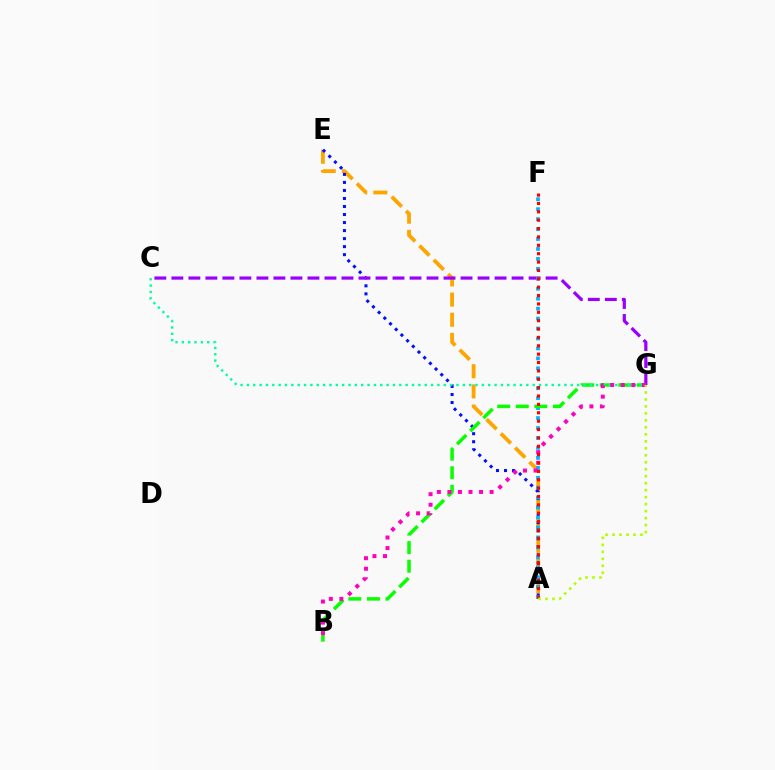{('A', 'E'): [{'color': '#ffa500', 'line_style': 'dashed', 'thickness': 2.74}, {'color': '#0010ff', 'line_style': 'dotted', 'thickness': 2.18}], ('C', 'G'): [{'color': '#9b00ff', 'line_style': 'dashed', 'thickness': 2.31}, {'color': '#00ff9d', 'line_style': 'dotted', 'thickness': 1.73}], ('A', 'F'): [{'color': '#00b5ff', 'line_style': 'dotted', 'thickness': 2.7}, {'color': '#ff0000', 'line_style': 'dotted', 'thickness': 2.27}], ('B', 'G'): [{'color': '#08ff00', 'line_style': 'dashed', 'thickness': 2.52}, {'color': '#ff00bd', 'line_style': 'dotted', 'thickness': 2.87}], ('A', 'G'): [{'color': '#b3ff00', 'line_style': 'dotted', 'thickness': 1.9}]}